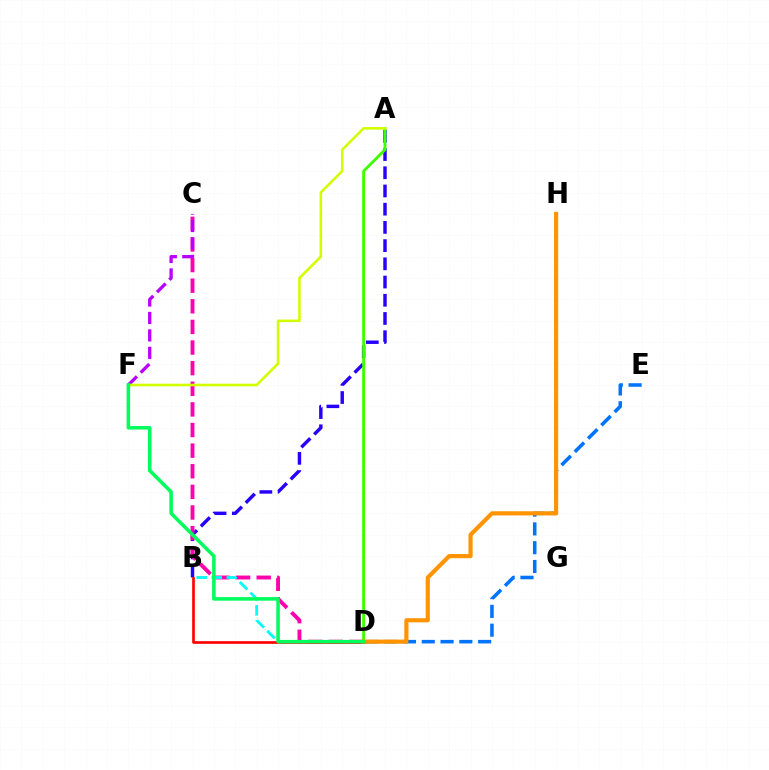{('D', 'E'): [{'color': '#0074ff', 'line_style': 'dashed', 'thickness': 2.55}], ('A', 'B'): [{'color': '#2500ff', 'line_style': 'dashed', 'thickness': 2.47}], ('C', 'D'): [{'color': '#ff00ac', 'line_style': 'dashed', 'thickness': 2.8}], ('C', 'F'): [{'color': '#b900ff', 'line_style': 'dashed', 'thickness': 2.37}], ('B', 'D'): [{'color': '#00fff6', 'line_style': 'dashed', 'thickness': 2.05}, {'color': '#ff0000', 'line_style': 'solid', 'thickness': 1.92}], ('A', 'D'): [{'color': '#3dff00', 'line_style': 'solid', 'thickness': 2.06}], ('A', 'F'): [{'color': '#d1ff00', 'line_style': 'solid', 'thickness': 1.85}], ('D', 'H'): [{'color': '#ff9400', 'line_style': 'solid', 'thickness': 2.99}], ('D', 'F'): [{'color': '#00ff5c', 'line_style': 'solid', 'thickness': 2.55}]}